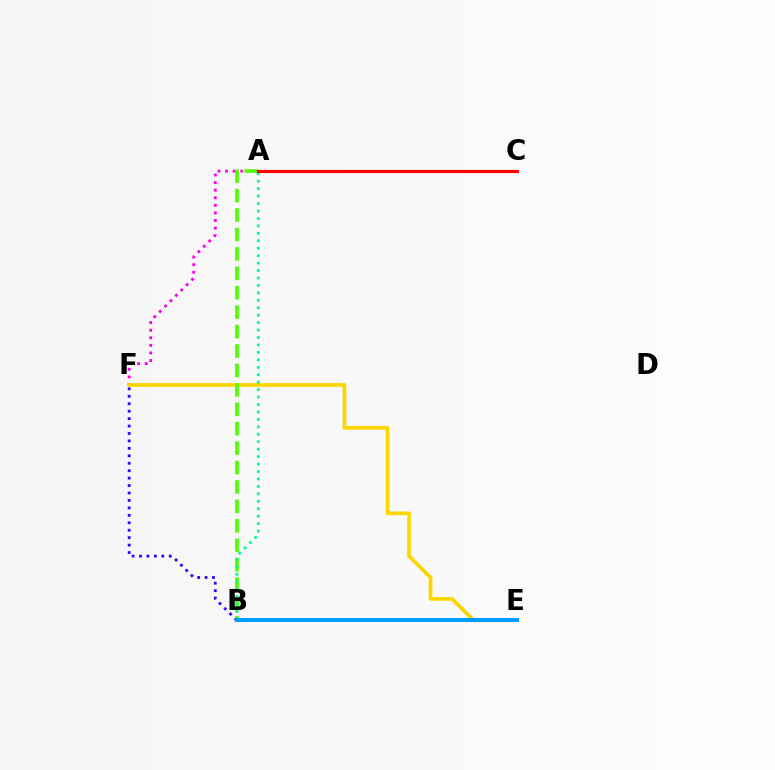{('A', 'F'): [{'color': '#ff00ed', 'line_style': 'dotted', 'thickness': 2.06}], ('E', 'F'): [{'color': '#ffd500', 'line_style': 'solid', 'thickness': 2.67}], ('A', 'B'): [{'color': '#4fff00', 'line_style': 'dashed', 'thickness': 2.64}, {'color': '#00ff86', 'line_style': 'dotted', 'thickness': 2.02}], ('B', 'F'): [{'color': '#3700ff', 'line_style': 'dotted', 'thickness': 2.02}], ('B', 'E'): [{'color': '#009eff', 'line_style': 'solid', 'thickness': 2.9}], ('A', 'C'): [{'color': '#ff0000', 'line_style': 'solid', 'thickness': 2.27}]}